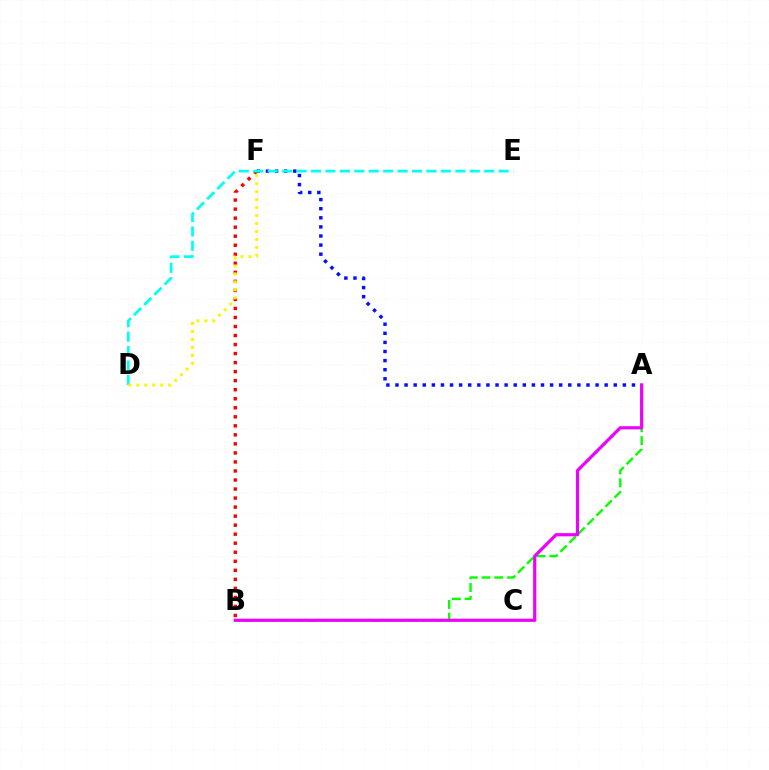{('A', 'B'): [{'color': '#08ff00', 'line_style': 'dashed', 'thickness': 1.74}, {'color': '#ee00ff', 'line_style': 'solid', 'thickness': 2.3}], ('A', 'F'): [{'color': '#0010ff', 'line_style': 'dotted', 'thickness': 2.47}], ('B', 'F'): [{'color': '#ff0000', 'line_style': 'dotted', 'thickness': 2.45}], ('D', 'E'): [{'color': '#00fff6', 'line_style': 'dashed', 'thickness': 1.96}], ('D', 'F'): [{'color': '#fcf500', 'line_style': 'dotted', 'thickness': 2.17}]}